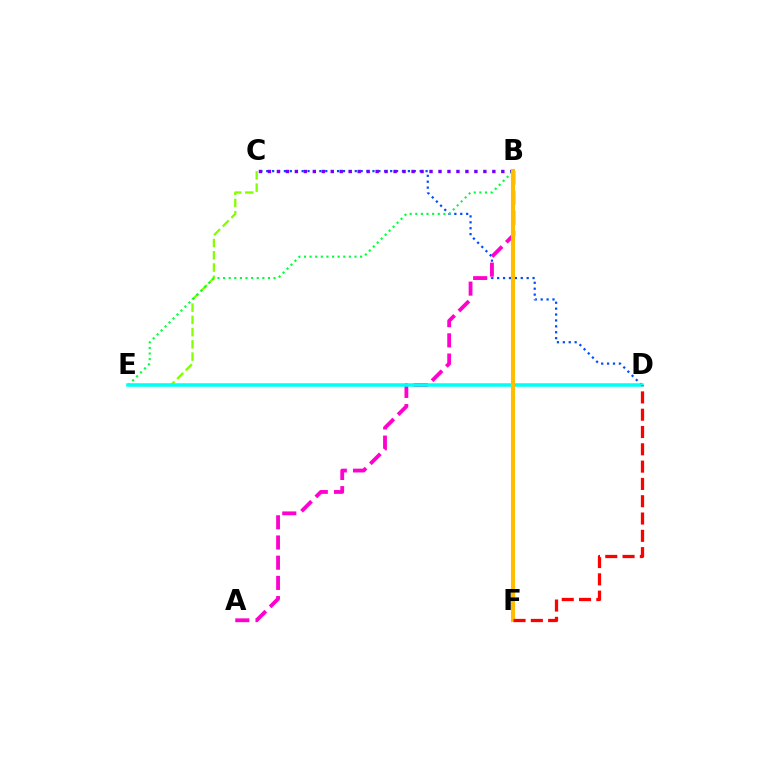{('C', 'D'): [{'color': '#004bff', 'line_style': 'dotted', 'thickness': 1.6}], ('A', 'B'): [{'color': '#ff00cf', 'line_style': 'dashed', 'thickness': 2.74}], ('B', 'C'): [{'color': '#7200ff', 'line_style': 'dotted', 'thickness': 2.44}], ('C', 'E'): [{'color': '#84ff00', 'line_style': 'dashed', 'thickness': 1.66}], ('B', 'E'): [{'color': '#00ff39', 'line_style': 'dotted', 'thickness': 1.52}], ('D', 'E'): [{'color': '#00fff6', 'line_style': 'solid', 'thickness': 2.53}], ('B', 'F'): [{'color': '#ffbd00', 'line_style': 'solid', 'thickness': 2.95}], ('D', 'F'): [{'color': '#ff0000', 'line_style': 'dashed', 'thickness': 2.35}]}